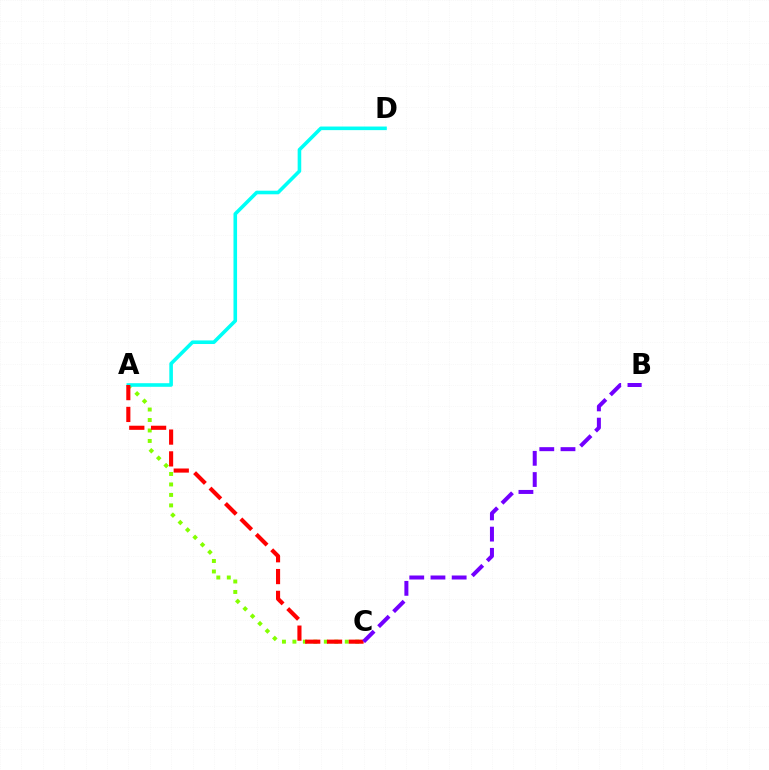{('A', 'C'): [{'color': '#84ff00', 'line_style': 'dotted', 'thickness': 2.85}, {'color': '#ff0000', 'line_style': 'dashed', 'thickness': 2.96}], ('A', 'D'): [{'color': '#00fff6', 'line_style': 'solid', 'thickness': 2.59}], ('B', 'C'): [{'color': '#7200ff', 'line_style': 'dashed', 'thickness': 2.88}]}